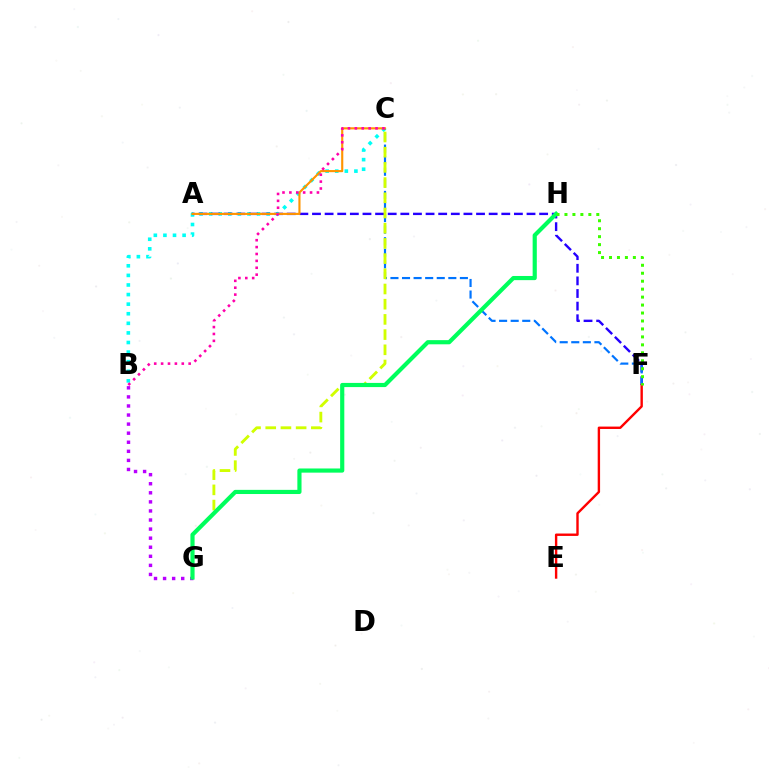{('B', 'C'): [{'color': '#00fff6', 'line_style': 'dotted', 'thickness': 2.6}, {'color': '#ff00ac', 'line_style': 'dotted', 'thickness': 1.87}], ('A', 'F'): [{'color': '#2500ff', 'line_style': 'dashed', 'thickness': 1.71}], ('C', 'F'): [{'color': '#0074ff', 'line_style': 'dashed', 'thickness': 1.57}], ('A', 'C'): [{'color': '#ff9400', 'line_style': 'solid', 'thickness': 1.54}], ('B', 'G'): [{'color': '#b900ff', 'line_style': 'dotted', 'thickness': 2.46}], ('E', 'F'): [{'color': '#ff0000', 'line_style': 'solid', 'thickness': 1.73}], ('C', 'G'): [{'color': '#d1ff00', 'line_style': 'dashed', 'thickness': 2.06}], ('G', 'H'): [{'color': '#00ff5c', 'line_style': 'solid', 'thickness': 3.0}], ('F', 'H'): [{'color': '#3dff00', 'line_style': 'dotted', 'thickness': 2.16}]}